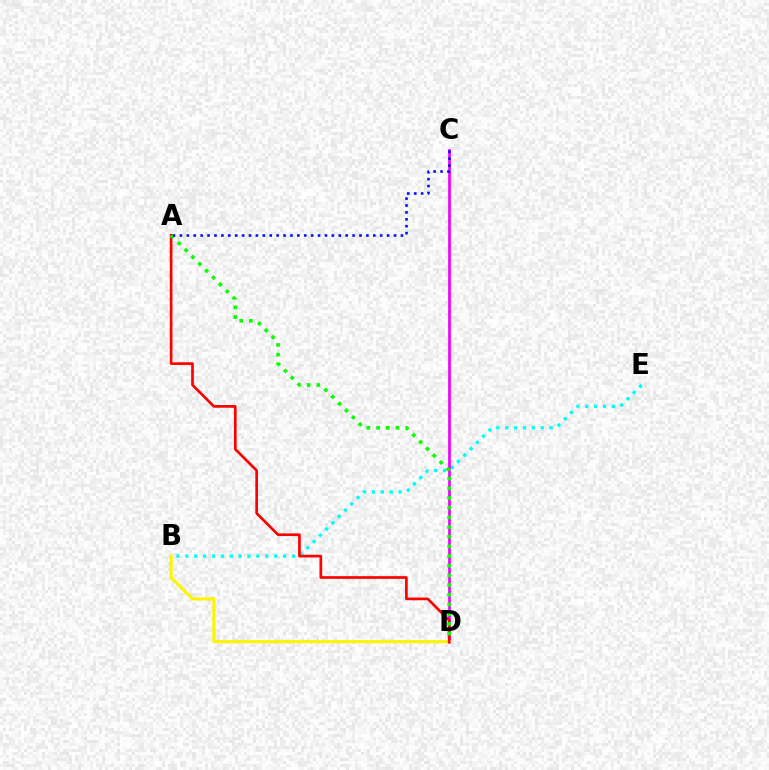{('B', 'E'): [{'color': '#00fff6', 'line_style': 'dotted', 'thickness': 2.41}], ('C', 'D'): [{'color': '#ee00ff', 'line_style': 'solid', 'thickness': 1.93}], ('B', 'D'): [{'color': '#fcf500', 'line_style': 'solid', 'thickness': 2.24}], ('A', 'D'): [{'color': '#ff0000', 'line_style': 'solid', 'thickness': 1.94}, {'color': '#08ff00', 'line_style': 'dotted', 'thickness': 2.63}], ('A', 'C'): [{'color': '#0010ff', 'line_style': 'dotted', 'thickness': 1.88}]}